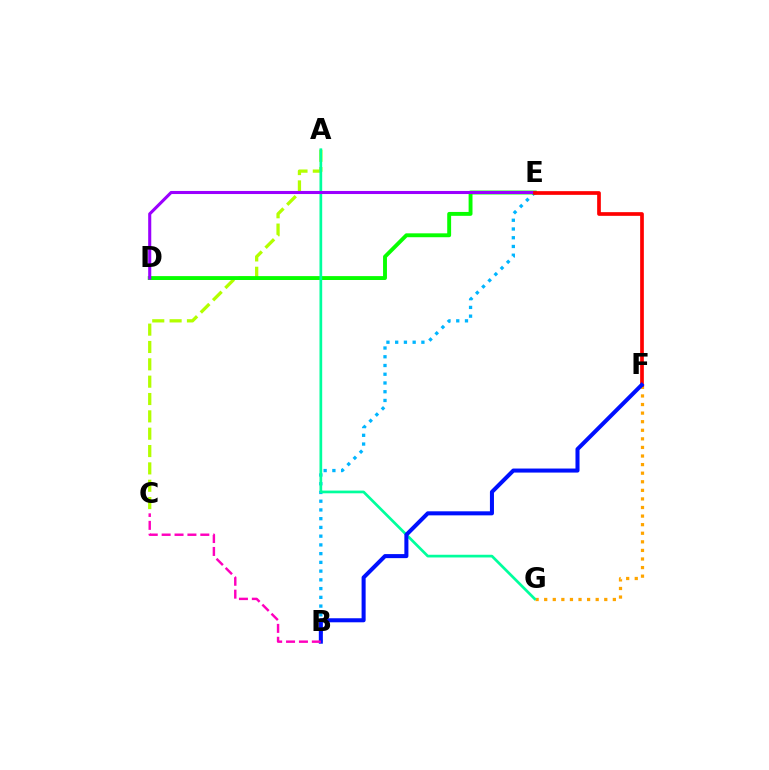{('F', 'G'): [{'color': '#ffa500', 'line_style': 'dotted', 'thickness': 2.33}], ('A', 'C'): [{'color': '#b3ff00', 'line_style': 'dashed', 'thickness': 2.36}], ('B', 'E'): [{'color': '#00b5ff', 'line_style': 'dotted', 'thickness': 2.37}], ('D', 'E'): [{'color': '#08ff00', 'line_style': 'solid', 'thickness': 2.8}, {'color': '#9b00ff', 'line_style': 'solid', 'thickness': 2.22}], ('A', 'G'): [{'color': '#00ff9d', 'line_style': 'solid', 'thickness': 1.95}], ('E', 'F'): [{'color': '#ff0000', 'line_style': 'solid', 'thickness': 2.66}], ('B', 'F'): [{'color': '#0010ff', 'line_style': 'solid', 'thickness': 2.91}], ('B', 'C'): [{'color': '#ff00bd', 'line_style': 'dashed', 'thickness': 1.75}]}